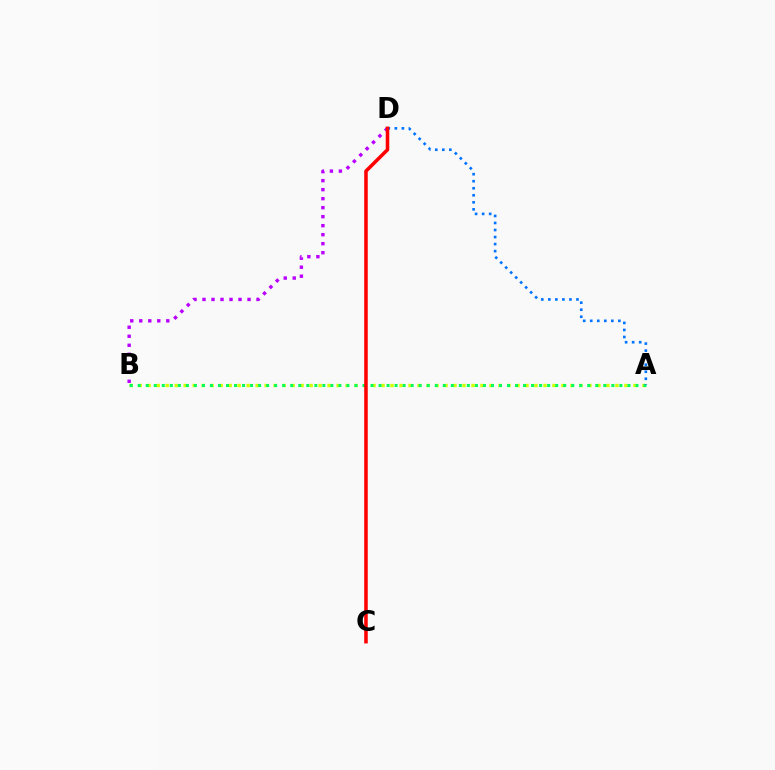{('A', 'B'): [{'color': '#d1ff00', 'line_style': 'dotted', 'thickness': 2.44}, {'color': '#00ff5c', 'line_style': 'dotted', 'thickness': 2.18}], ('B', 'D'): [{'color': '#b900ff', 'line_style': 'dotted', 'thickness': 2.45}], ('A', 'D'): [{'color': '#0074ff', 'line_style': 'dotted', 'thickness': 1.91}], ('C', 'D'): [{'color': '#ff0000', 'line_style': 'solid', 'thickness': 2.55}]}